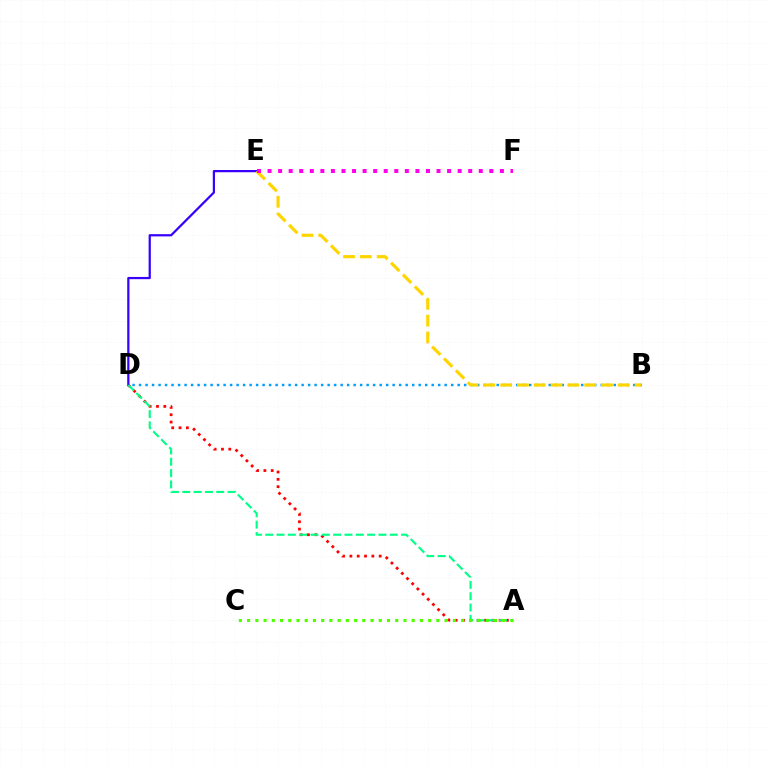{('A', 'D'): [{'color': '#ff0000', 'line_style': 'dotted', 'thickness': 1.99}, {'color': '#00ff86', 'line_style': 'dashed', 'thickness': 1.54}], ('B', 'D'): [{'color': '#009eff', 'line_style': 'dotted', 'thickness': 1.77}], ('D', 'E'): [{'color': '#3700ff', 'line_style': 'solid', 'thickness': 1.61}], ('B', 'E'): [{'color': '#ffd500', 'line_style': 'dashed', 'thickness': 2.28}], ('A', 'C'): [{'color': '#4fff00', 'line_style': 'dotted', 'thickness': 2.24}], ('E', 'F'): [{'color': '#ff00ed', 'line_style': 'dotted', 'thickness': 2.87}]}